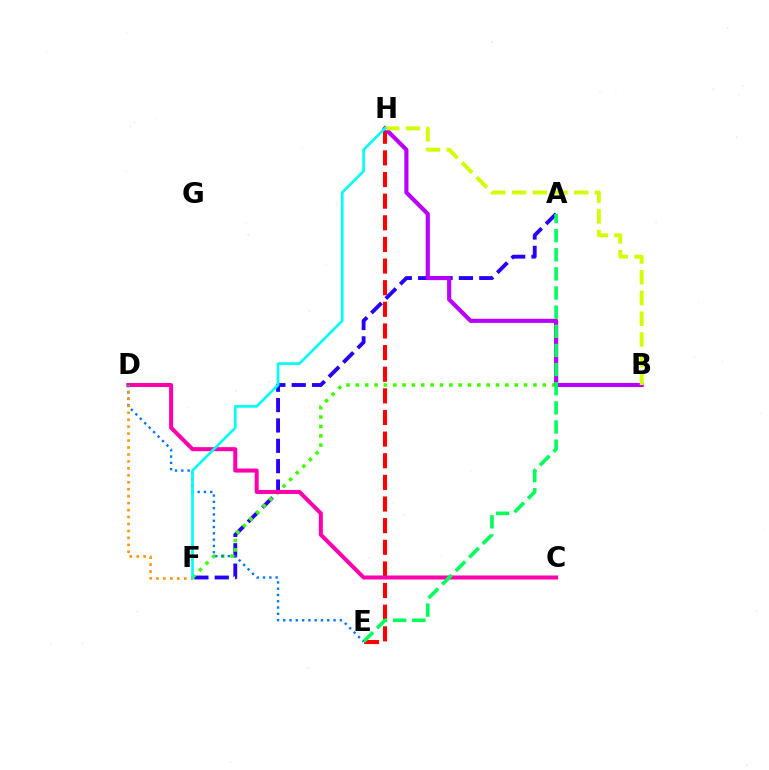{('A', 'F'): [{'color': '#2500ff', 'line_style': 'dashed', 'thickness': 2.77}], ('B', 'F'): [{'color': '#3dff00', 'line_style': 'dotted', 'thickness': 2.54}], ('E', 'H'): [{'color': '#ff0000', 'line_style': 'dashed', 'thickness': 2.94}], ('C', 'D'): [{'color': '#ff00ac', 'line_style': 'solid', 'thickness': 2.9}], ('B', 'H'): [{'color': '#b900ff', 'line_style': 'solid', 'thickness': 2.98}, {'color': '#d1ff00', 'line_style': 'dashed', 'thickness': 2.82}], ('A', 'E'): [{'color': '#00ff5c', 'line_style': 'dashed', 'thickness': 2.6}], ('D', 'E'): [{'color': '#0074ff', 'line_style': 'dotted', 'thickness': 1.71}], ('D', 'F'): [{'color': '#ff9400', 'line_style': 'dotted', 'thickness': 1.89}], ('F', 'H'): [{'color': '#00fff6', 'line_style': 'solid', 'thickness': 1.92}]}